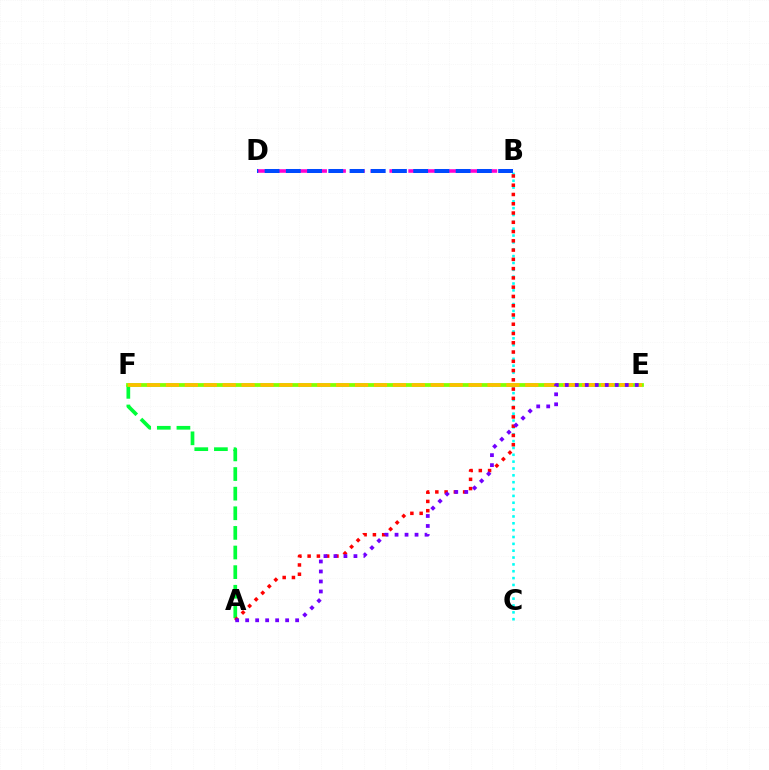{('B', 'C'): [{'color': '#00fff6', 'line_style': 'dotted', 'thickness': 1.86}], ('B', 'D'): [{'color': '#ff00cf', 'line_style': 'dashed', 'thickness': 2.57}, {'color': '#004bff', 'line_style': 'dashed', 'thickness': 2.88}], ('A', 'F'): [{'color': '#00ff39', 'line_style': 'dashed', 'thickness': 2.67}], ('A', 'B'): [{'color': '#ff0000', 'line_style': 'dotted', 'thickness': 2.52}], ('E', 'F'): [{'color': '#84ff00', 'line_style': 'solid', 'thickness': 2.72}, {'color': '#ffbd00', 'line_style': 'dashed', 'thickness': 2.57}], ('A', 'E'): [{'color': '#7200ff', 'line_style': 'dotted', 'thickness': 2.72}]}